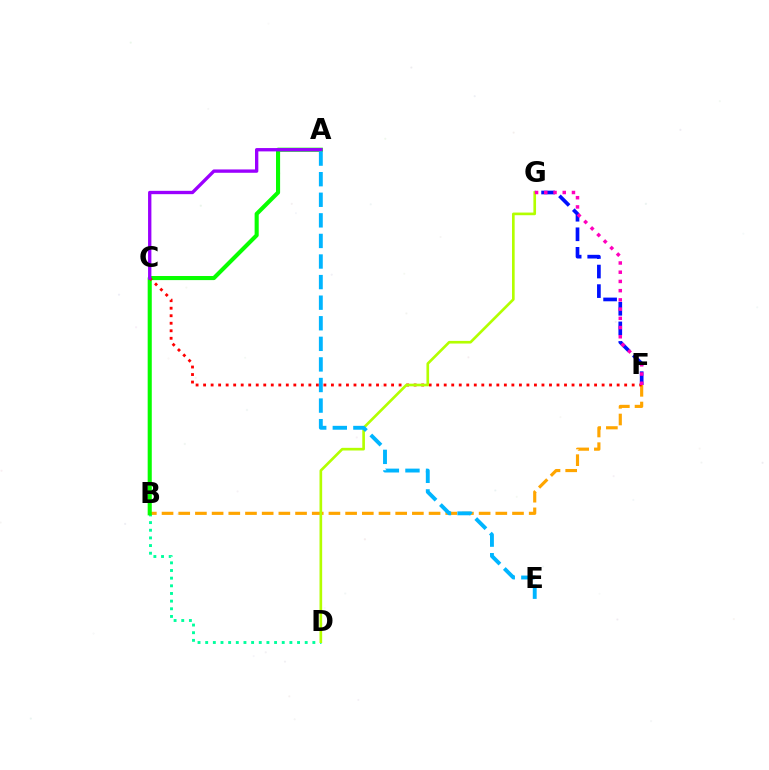{('B', 'D'): [{'color': '#00ff9d', 'line_style': 'dotted', 'thickness': 2.08}], ('F', 'G'): [{'color': '#0010ff', 'line_style': 'dashed', 'thickness': 2.66}, {'color': '#ff00bd', 'line_style': 'dotted', 'thickness': 2.51}], ('B', 'F'): [{'color': '#ffa500', 'line_style': 'dashed', 'thickness': 2.27}], ('A', 'B'): [{'color': '#08ff00', 'line_style': 'solid', 'thickness': 2.95}], ('C', 'F'): [{'color': '#ff0000', 'line_style': 'dotted', 'thickness': 2.04}], ('D', 'G'): [{'color': '#b3ff00', 'line_style': 'solid', 'thickness': 1.91}], ('A', 'C'): [{'color': '#9b00ff', 'line_style': 'solid', 'thickness': 2.4}], ('A', 'E'): [{'color': '#00b5ff', 'line_style': 'dashed', 'thickness': 2.8}]}